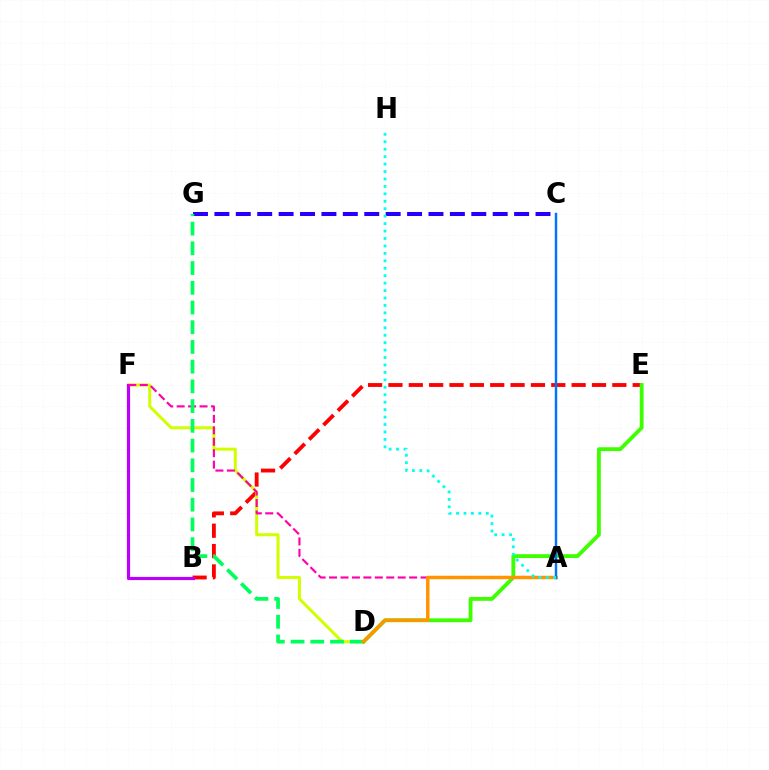{('B', 'E'): [{'color': '#ff0000', 'line_style': 'dashed', 'thickness': 2.77}], ('D', 'F'): [{'color': '#d1ff00', 'line_style': 'solid', 'thickness': 2.18}], ('B', 'F'): [{'color': '#b900ff', 'line_style': 'solid', 'thickness': 2.28}], ('A', 'F'): [{'color': '#ff00ac', 'line_style': 'dashed', 'thickness': 1.55}], ('C', 'G'): [{'color': '#2500ff', 'line_style': 'dashed', 'thickness': 2.91}], ('D', 'E'): [{'color': '#3dff00', 'line_style': 'solid', 'thickness': 2.76}], ('D', 'G'): [{'color': '#00ff5c', 'line_style': 'dashed', 'thickness': 2.68}], ('A', 'D'): [{'color': '#ff9400', 'line_style': 'solid', 'thickness': 2.5}], ('A', 'C'): [{'color': '#0074ff', 'line_style': 'solid', 'thickness': 1.76}], ('A', 'H'): [{'color': '#00fff6', 'line_style': 'dotted', 'thickness': 2.02}]}